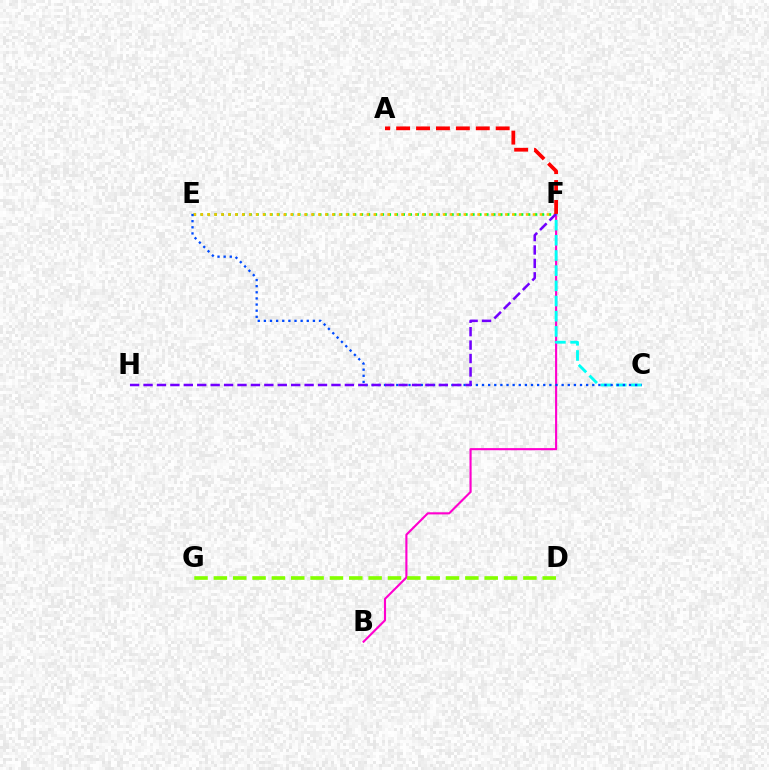{('E', 'F'): [{'color': '#00ff39', 'line_style': 'dotted', 'thickness': 1.89}, {'color': '#ffbd00', 'line_style': 'dotted', 'thickness': 1.88}], ('B', 'F'): [{'color': '#ff00cf', 'line_style': 'solid', 'thickness': 1.53}], ('D', 'G'): [{'color': '#84ff00', 'line_style': 'dashed', 'thickness': 2.63}], ('C', 'F'): [{'color': '#00fff6', 'line_style': 'dashed', 'thickness': 2.06}], ('C', 'E'): [{'color': '#004bff', 'line_style': 'dotted', 'thickness': 1.66}], ('F', 'H'): [{'color': '#7200ff', 'line_style': 'dashed', 'thickness': 1.82}], ('A', 'F'): [{'color': '#ff0000', 'line_style': 'dashed', 'thickness': 2.71}]}